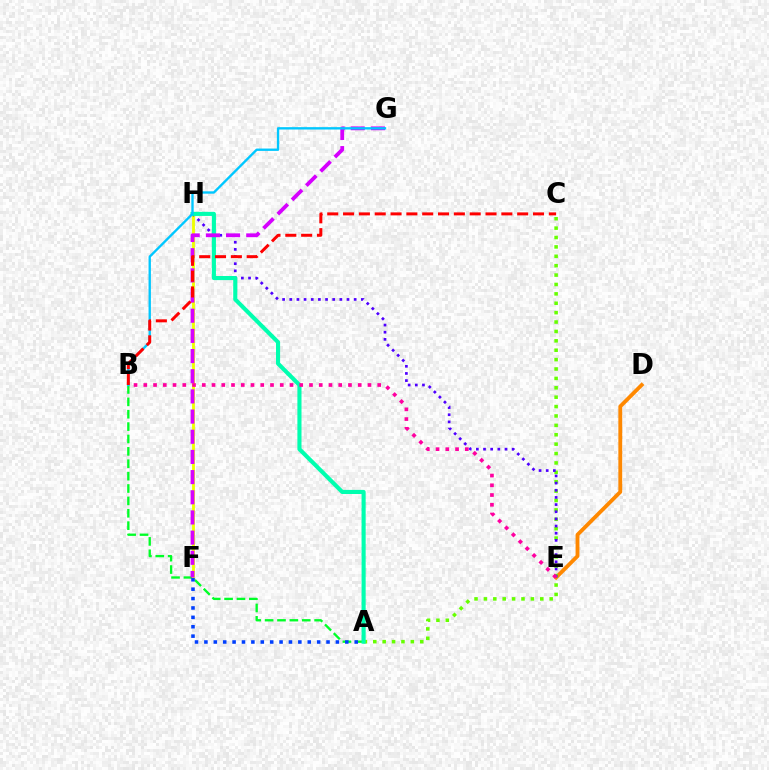{('D', 'E'): [{'color': '#ff8800', 'line_style': 'solid', 'thickness': 2.76}], ('A', 'B'): [{'color': '#00ff27', 'line_style': 'dashed', 'thickness': 1.68}], ('A', 'C'): [{'color': '#66ff00', 'line_style': 'dotted', 'thickness': 2.55}], ('F', 'H'): [{'color': '#eeff00', 'line_style': 'solid', 'thickness': 2.05}], ('A', 'F'): [{'color': '#003fff', 'line_style': 'dotted', 'thickness': 2.55}], ('E', 'H'): [{'color': '#4f00ff', 'line_style': 'dotted', 'thickness': 1.94}], ('A', 'H'): [{'color': '#00ffaf', 'line_style': 'solid', 'thickness': 2.95}], ('F', 'G'): [{'color': '#d600ff', 'line_style': 'dashed', 'thickness': 2.74}], ('B', 'E'): [{'color': '#ff00a0', 'line_style': 'dotted', 'thickness': 2.65}], ('B', 'G'): [{'color': '#00c7ff', 'line_style': 'solid', 'thickness': 1.7}], ('B', 'C'): [{'color': '#ff0000', 'line_style': 'dashed', 'thickness': 2.15}]}